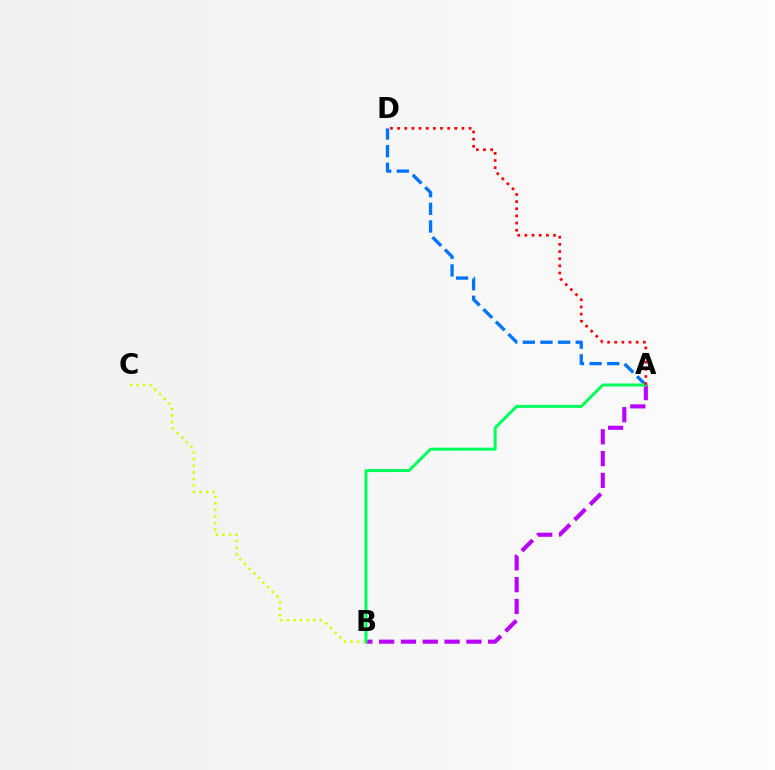{('A', 'D'): [{'color': '#0074ff', 'line_style': 'dashed', 'thickness': 2.4}, {'color': '#ff0000', 'line_style': 'dotted', 'thickness': 1.94}], ('B', 'C'): [{'color': '#d1ff00', 'line_style': 'dotted', 'thickness': 1.79}], ('A', 'B'): [{'color': '#b900ff', 'line_style': 'dashed', 'thickness': 2.96}, {'color': '#00ff5c', 'line_style': 'solid', 'thickness': 2.16}]}